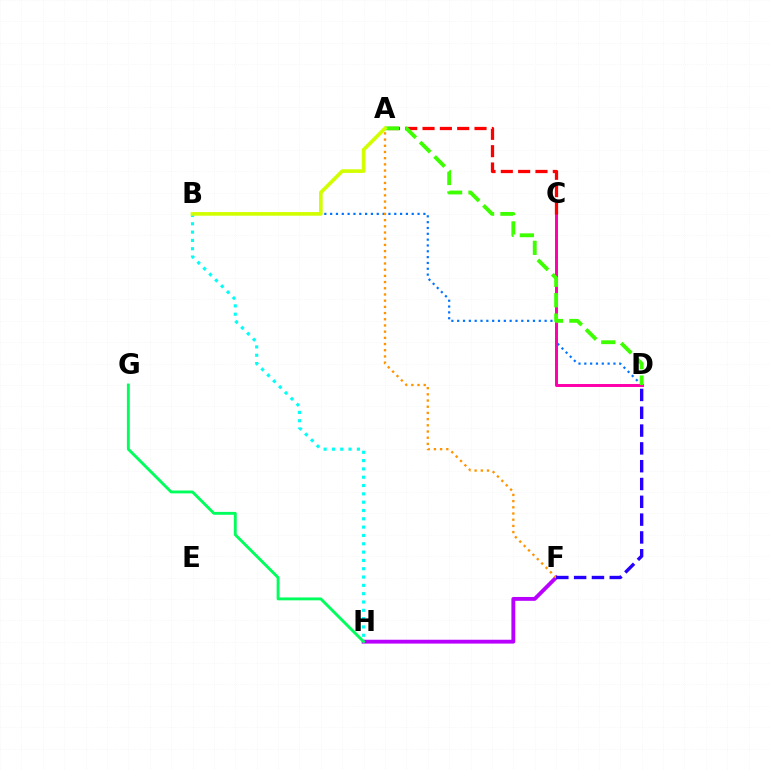{('F', 'H'): [{'color': '#b900ff', 'line_style': 'solid', 'thickness': 2.77}], ('B', 'D'): [{'color': '#0074ff', 'line_style': 'dotted', 'thickness': 1.58}], ('C', 'D'): [{'color': '#ff00ac', 'line_style': 'solid', 'thickness': 2.14}], ('A', 'C'): [{'color': '#ff0000', 'line_style': 'dashed', 'thickness': 2.35}], ('A', 'F'): [{'color': '#ff9400', 'line_style': 'dotted', 'thickness': 1.68}], ('D', 'F'): [{'color': '#2500ff', 'line_style': 'dashed', 'thickness': 2.42}], ('A', 'D'): [{'color': '#3dff00', 'line_style': 'dashed', 'thickness': 2.77}], ('G', 'H'): [{'color': '#00ff5c', 'line_style': 'solid', 'thickness': 2.07}], ('B', 'H'): [{'color': '#00fff6', 'line_style': 'dotted', 'thickness': 2.26}], ('A', 'B'): [{'color': '#d1ff00', 'line_style': 'solid', 'thickness': 2.63}]}